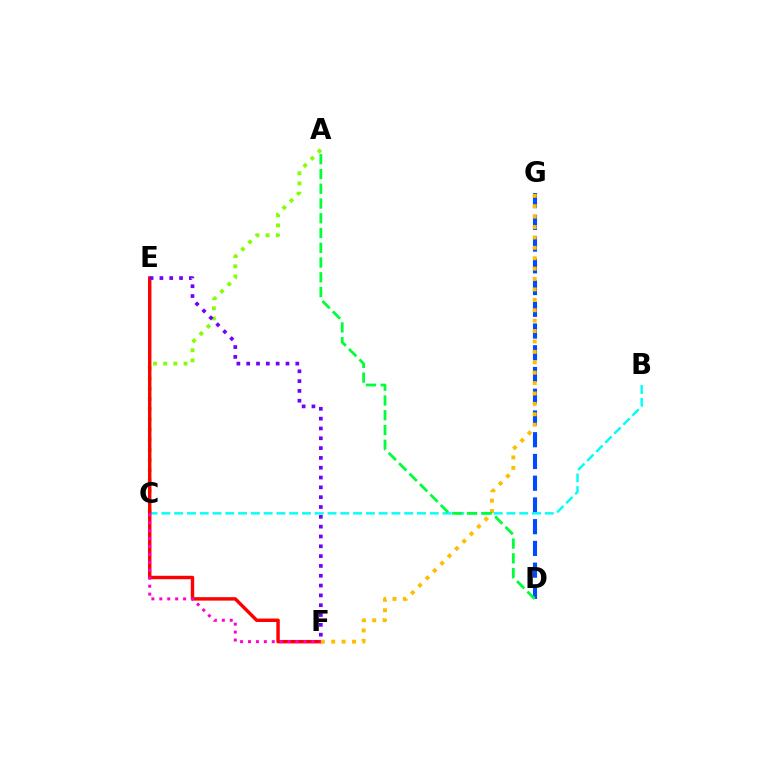{('D', 'G'): [{'color': '#004bff', 'line_style': 'dashed', 'thickness': 2.95}], ('A', 'C'): [{'color': '#84ff00', 'line_style': 'dotted', 'thickness': 2.76}], ('B', 'C'): [{'color': '#00fff6', 'line_style': 'dashed', 'thickness': 1.74}], ('E', 'F'): [{'color': '#ff0000', 'line_style': 'solid', 'thickness': 2.47}, {'color': '#7200ff', 'line_style': 'dotted', 'thickness': 2.67}], ('F', 'G'): [{'color': '#ffbd00', 'line_style': 'dotted', 'thickness': 2.83}], ('C', 'F'): [{'color': '#ff00cf', 'line_style': 'dotted', 'thickness': 2.15}], ('A', 'D'): [{'color': '#00ff39', 'line_style': 'dashed', 'thickness': 2.0}]}